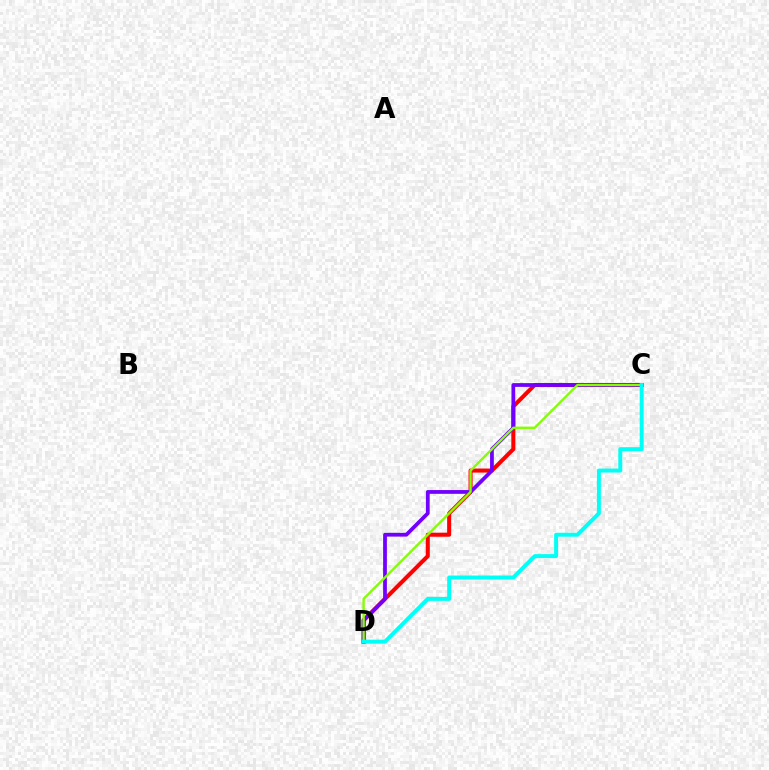{('C', 'D'): [{'color': '#ff0000', 'line_style': 'solid', 'thickness': 2.91}, {'color': '#7200ff', 'line_style': 'solid', 'thickness': 2.71}, {'color': '#84ff00', 'line_style': 'solid', 'thickness': 1.72}, {'color': '#00fff6', 'line_style': 'solid', 'thickness': 2.85}]}